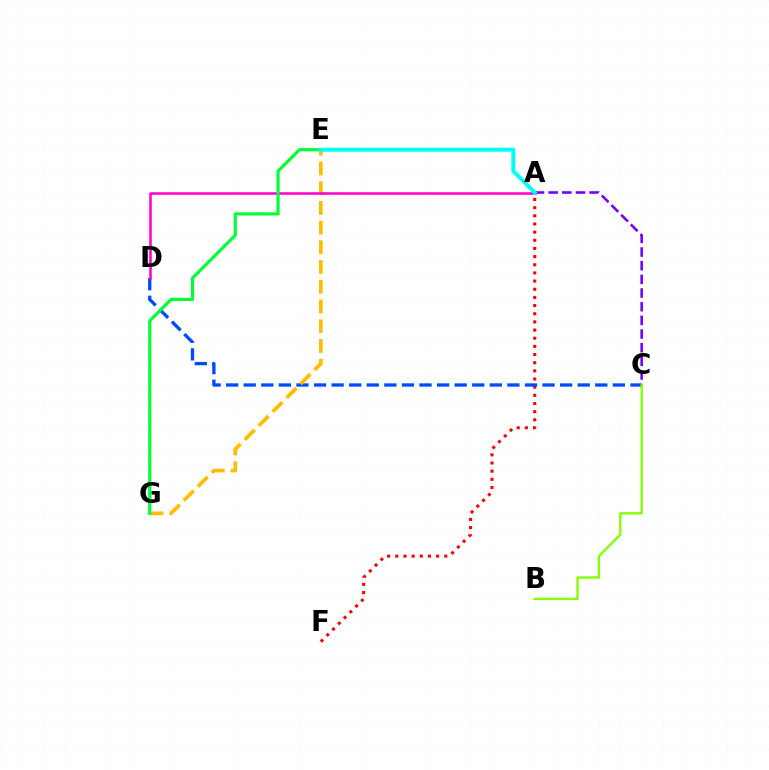{('A', 'F'): [{'color': '#ff0000', 'line_style': 'dotted', 'thickness': 2.22}], ('C', 'D'): [{'color': '#004bff', 'line_style': 'dashed', 'thickness': 2.39}], ('E', 'G'): [{'color': '#ffbd00', 'line_style': 'dashed', 'thickness': 2.68}, {'color': '#00ff39', 'line_style': 'solid', 'thickness': 2.28}], ('A', 'D'): [{'color': '#ff00cf', 'line_style': 'solid', 'thickness': 1.84}], ('A', 'C'): [{'color': '#7200ff', 'line_style': 'dashed', 'thickness': 1.86}], ('B', 'C'): [{'color': '#84ff00', 'line_style': 'solid', 'thickness': 1.67}], ('A', 'E'): [{'color': '#00fff6', 'line_style': 'solid', 'thickness': 2.87}]}